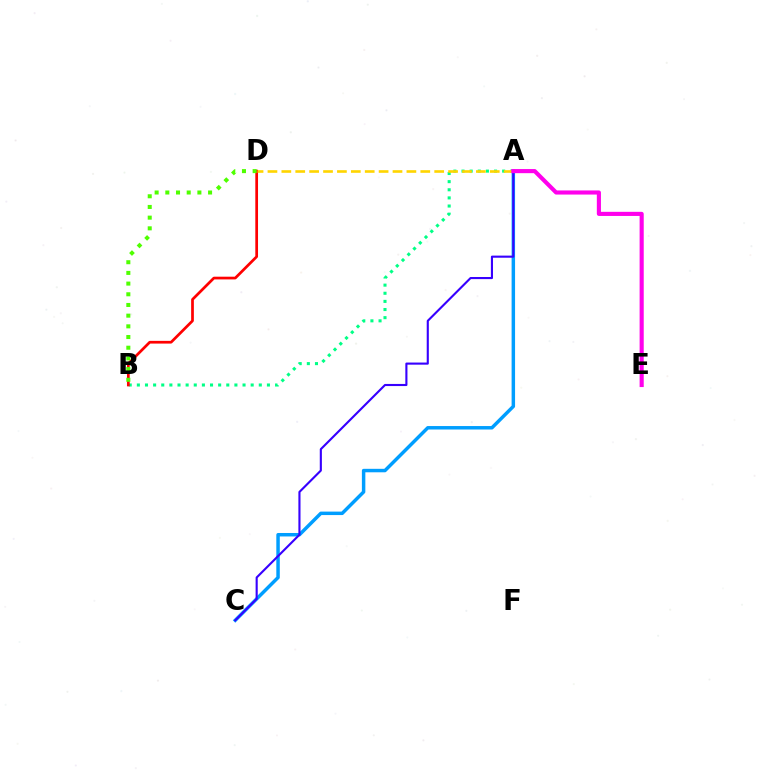{('A', 'C'): [{'color': '#009eff', 'line_style': 'solid', 'thickness': 2.5}, {'color': '#3700ff', 'line_style': 'solid', 'thickness': 1.52}], ('A', 'B'): [{'color': '#00ff86', 'line_style': 'dotted', 'thickness': 2.21}], ('B', 'D'): [{'color': '#ff0000', 'line_style': 'solid', 'thickness': 1.96}, {'color': '#4fff00', 'line_style': 'dotted', 'thickness': 2.9}], ('A', 'D'): [{'color': '#ffd500', 'line_style': 'dashed', 'thickness': 1.89}], ('A', 'E'): [{'color': '#ff00ed', 'line_style': 'solid', 'thickness': 2.97}]}